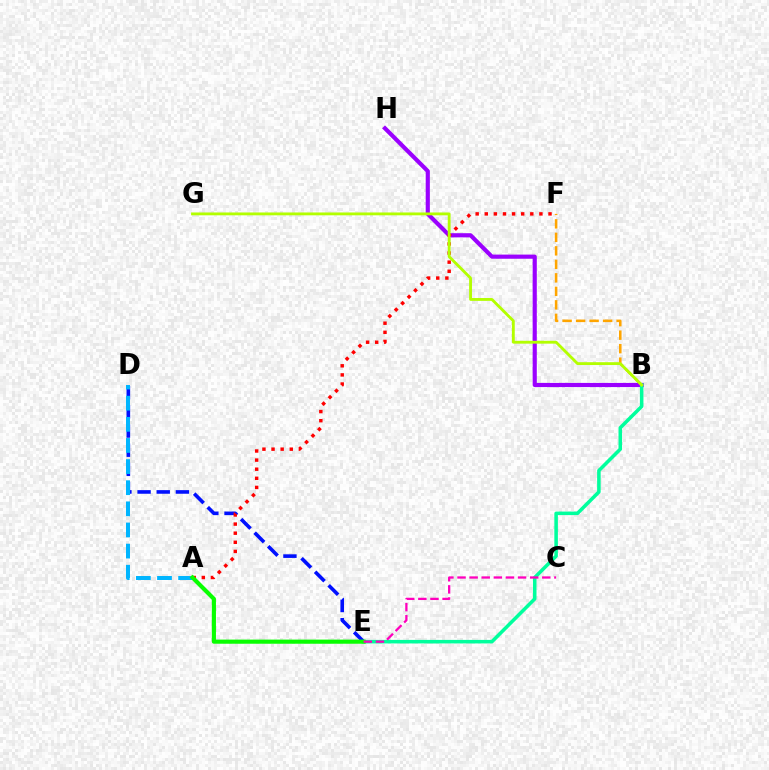{('D', 'E'): [{'color': '#0010ff', 'line_style': 'dashed', 'thickness': 2.6}], ('B', 'H'): [{'color': '#9b00ff', 'line_style': 'solid', 'thickness': 2.99}], ('B', 'E'): [{'color': '#00ff9d', 'line_style': 'solid', 'thickness': 2.55}], ('A', 'F'): [{'color': '#ff0000', 'line_style': 'dotted', 'thickness': 2.47}], ('A', 'D'): [{'color': '#00b5ff', 'line_style': 'dashed', 'thickness': 2.87}], ('B', 'F'): [{'color': '#ffa500', 'line_style': 'dashed', 'thickness': 1.83}], ('A', 'E'): [{'color': '#08ff00', 'line_style': 'solid', 'thickness': 2.98}], ('B', 'G'): [{'color': '#b3ff00', 'line_style': 'solid', 'thickness': 2.05}], ('C', 'E'): [{'color': '#ff00bd', 'line_style': 'dashed', 'thickness': 1.65}]}